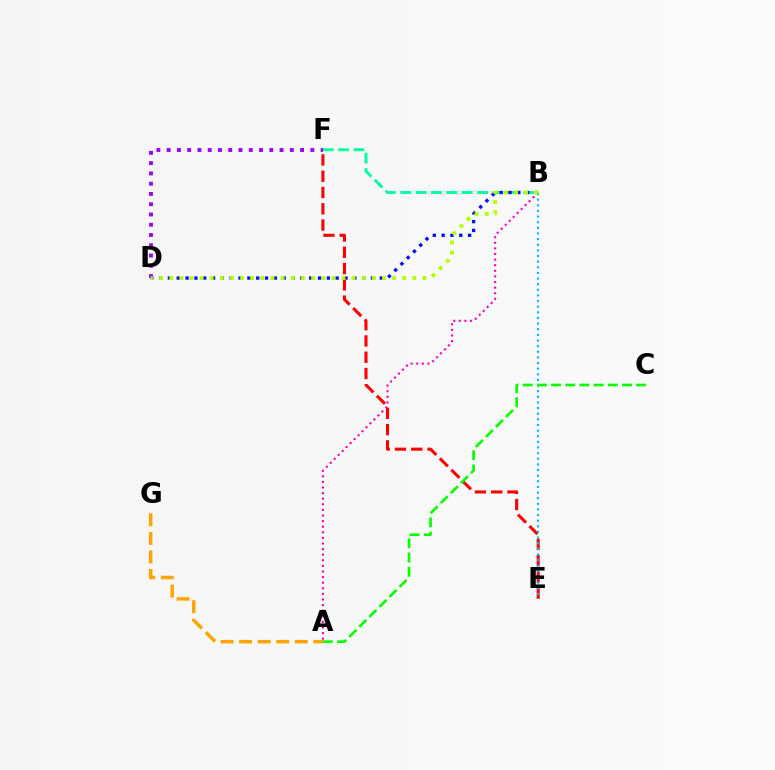{('D', 'F'): [{'color': '#9b00ff', 'line_style': 'dotted', 'thickness': 2.79}], ('B', 'F'): [{'color': '#00ff9d', 'line_style': 'dashed', 'thickness': 2.09}], ('A', 'G'): [{'color': '#ffa500', 'line_style': 'dashed', 'thickness': 2.52}], ('B', 'D'): [{'color': '#0010ff', 'line_style': 'dotted', 'thickness': 2.4}, {'color': '#b3ff00', 'line_style': 'dotted', 'thickness': 2.75}], ('E', 'F'): [{'color': '#ff0000', 'line_style': 'dashed', 'thickness': 2.21}], ('A', 'B'): [{'color': '#ff00bd', 'line_style': 'dotted', 'thickness': 1.52}], ('B', 'E'): [{'color': '#00b5ff', 'line_style': 'dotted', 'thickness': 1.53}], ('A', 'C'): [{'color': '#08ff00', 'line_style': 'dashed', 'thickness': 1.93}]}